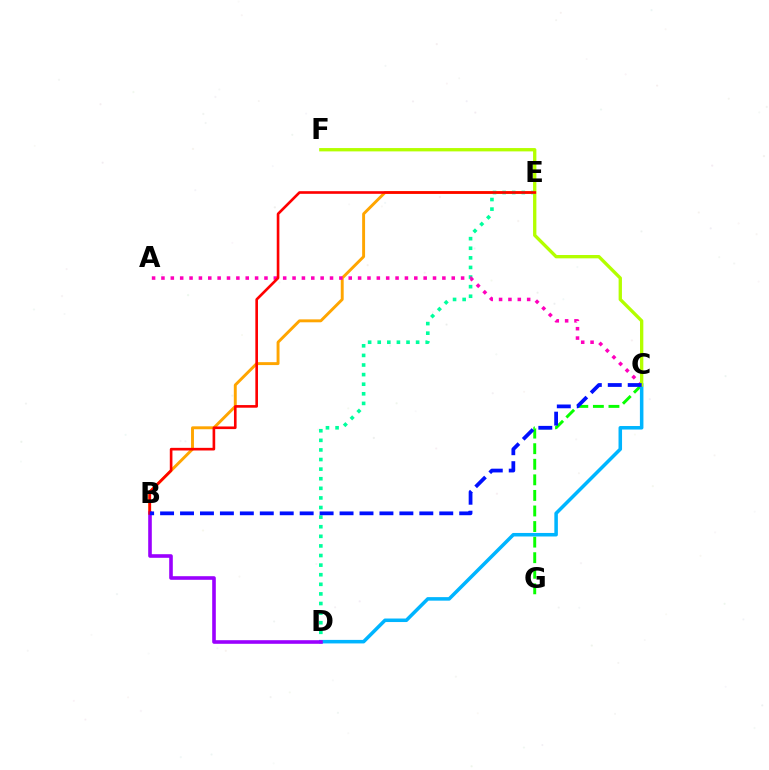{('B', 'E'): [{'color': '#ffa500', 'line_style': 'solid', 'thickness': 2.1}, {'color': '#ff0000', 'line_style': 'solid', 'thickness': 1.9}], ('D', 'E'): [{'color': '#00ff9d', 'line_style': 'dotted', 'thickness': 2.61}], ('C', 'G'): [{'color': '#08ff00', 'line_style': 'dashed', 'thickness': 2.12}], ('C', 'D'): [{'color': '#00b5ff', 'line_style': 'solid', 'thickness': 2.54}], ('B', 'D'): [{'color': '#9b00ff', 'line_style': 'solid', 'thickness': 2.59}], ('A', 'C'): [{'color': '#ff00bd', 'line_style': 'dotted', 'thickness': 2.54}], ('C', 'F'): [{'color': '#b3ff00', 'line_style': 'solid', 'thickness': 2.4}], ('B', 'C'): [{'color': '#0010ff', 'line_style': 'dashed', 'thickness': 2.71}]}